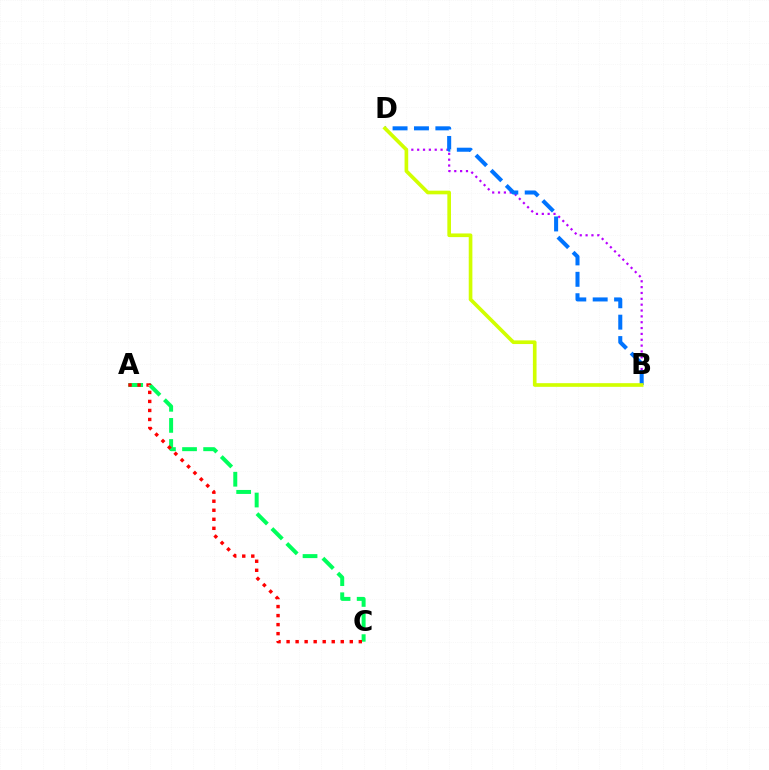{('A', 'C'): [{'color': '#00ff5c', 'line_style': 'dashed', 'thickness': 2.87}, {'color': '#ff0000', 'line_style': 'dotted', 'thickness': 2.45}], ('B', 'D'): [{'color': '#b900ff', 'line_style': 'dotted', 'thickness': 1.59}, {'color': '#0074ff', 'line_style': 'dashed', 'thickness': 2.91}, {'color': '#d1ff00', 'line_style': 'solid', 'thickness': 2.63}]}